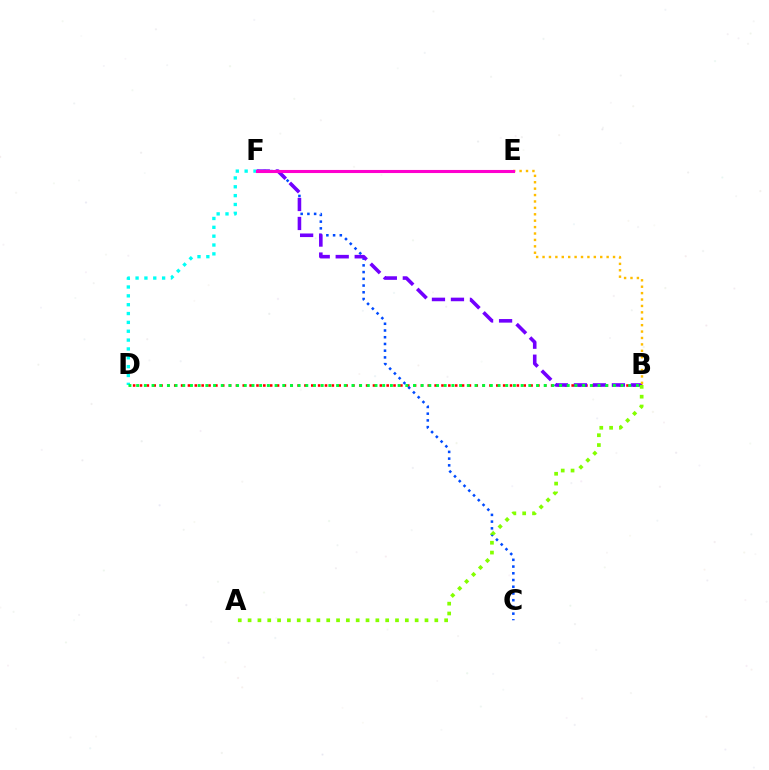{('B', 'D'): [{'color': '#ff0000', 'line_style': 'dotted', 'thickness': 1.86}, {'color': '#00ff39', 'line_style': 'dotted', 'thickness': 2.09}], ('C', 'F'): [{'color': '#004bff', 'line_style': 'dotted', 'thickness': 1.83}], ('B', 'F'): [{'color': '#7200ff', 'line_style': 'dashed', 'thickness': 2.58}], ('B', 'E'): [{'color': '#ffbd00', 'line_style': 'dotted', 'thickness': 1.74}], ('D', 'F'): [{'color': '#00fff6', 'line_style': 'dotted', 'thickness': 2.4}], ('A', 'B'): [{'color': '#84ff00', 'line_style': 'dotted', 'thickness': 2.67}], ('E', 'F'): [{'color': '#ff00cf', 'line_style': 'solid', 'thickness': 2.22}]}